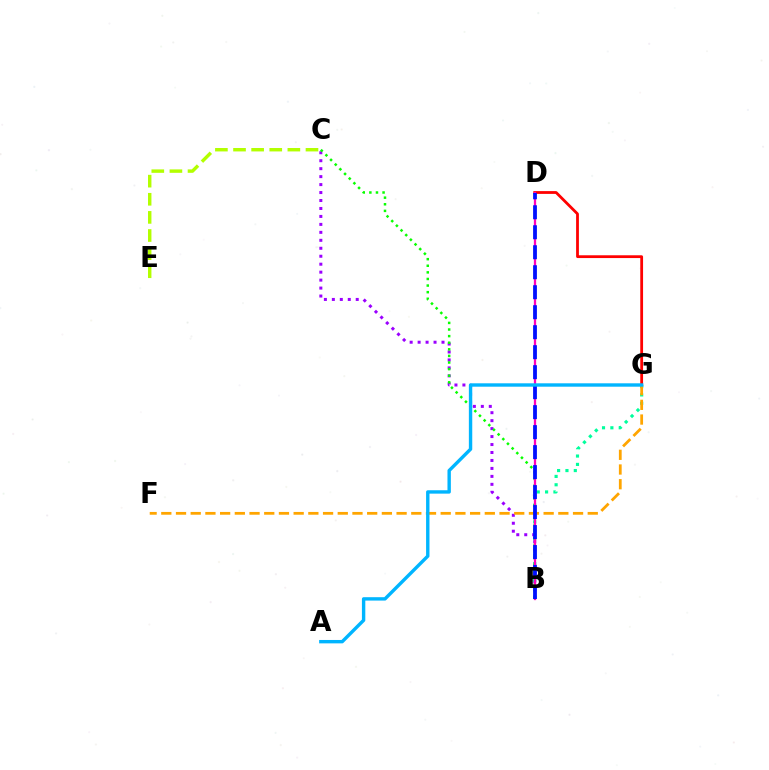{('B', 'C'): [{'color': '#9b00ff', 'line_style': 'dotted', 'thickness': 2.16}, {'color': '#08ff00', 'line_style': 'dotted', 'thickness': 1.79}], ('B', 'G'): [{'color': '#00ff9d', 'line_style': 'dotted', 'thickness': 2.27}], ('D', 'G'): [{'color': '#ff0000', 'line_style': 'solid', 'thickness': 2.01}], ('F', 'G'): [{'color': '#ffa500', 'line_style': 'dashed', 'thickness': 2.0}], ('B', 'D'): [{'color': '#ff00bd', 'line_style': 'solid', 'thickness': 1.63}, {'color': '#0010ff', 'line_style': 'dashed', 'thickness': 2.72}], ('C', 'E'): [{'color': '#b3ff00', 'line_style': 'dashed', 'thickness': 2.46}], ('A', 'G'): [{'color': '#00b5ff', 'line_style': 'solid', 'thickness': 2.44}]}